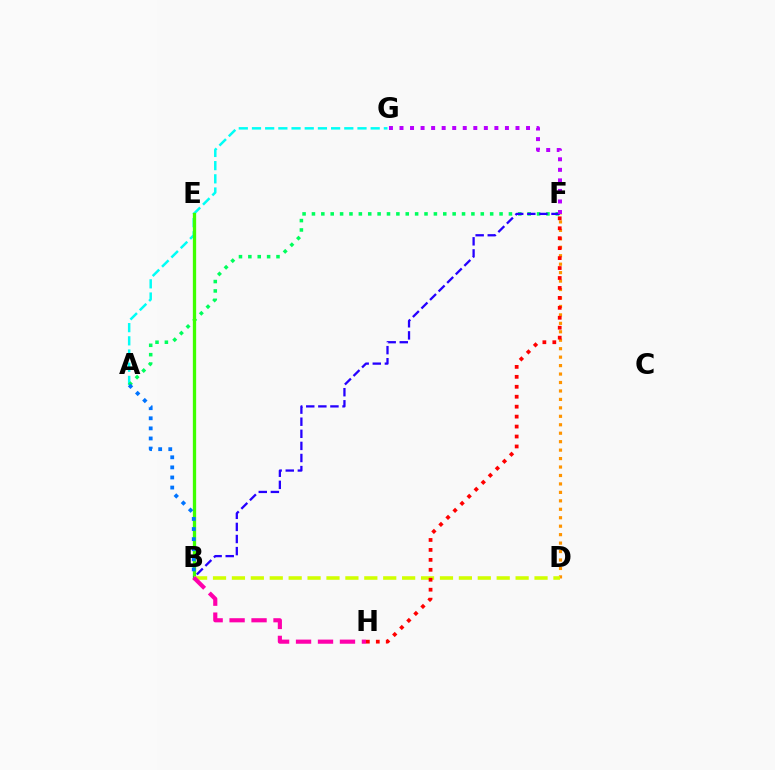{('A', 'G'): [{'color': '#00fff6', 'line_style': 'dashed', 'thickness': 1.79}], ('A', 'F'): [{'color': '#00ff5c', 'line_style': 'dotted', 'thickness': 2.55}], ('B', 'E'): [{'color': '#3dff00', 'line_style': 'solid', 'thickness': 2.37}], ('D', 'F'): [{'color': '#ff9400', 'line_style': 'dotted', 'thickness': 2.3}], ('B', 'F'): [{'color': '#2500ff', 'line_style': 'dashed', 'thickness': 1.64}], ('A', 'B'): [{'color': '#0074ff', 'line_style': 'dotted', 'thickness': 2.74}], ('B', 'D'): [{'color': '#d1ff00', 'line_style': 'dashed', 'thickness': 2.57}], ('F', 'G'): [{'color': '#b900ff', 'line_style': 'dotted', 'thickness': 2.86}], ('B', 'H'): [{'color': '#ff00ac', 'line_style': 'dashed', 'thickness': 2.98}], ('F', 'H'): [{'color': '#ff0000', 'line_style': 'dotted', 'thickness': 2.7}]}